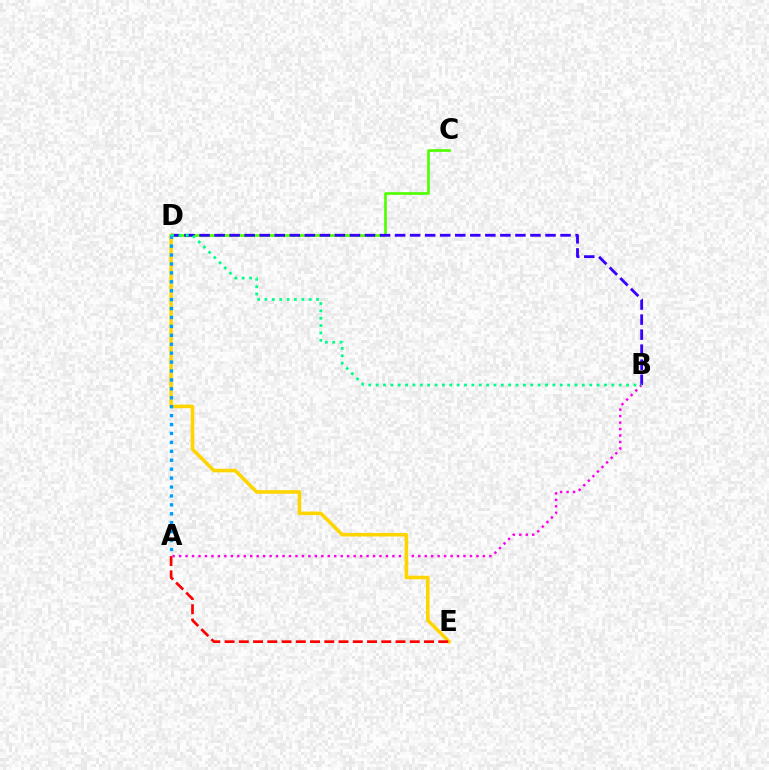{('A', 'B'): [{'color': '#ff00ed', 'line_style': 'dotted', 'thickness': 1.76}], ('D', 'E'): [{'color': '#ffd500', 'line_style': 'solid', 'thickness': 2.57}], ('A', 'E'): [{'color': '#ff0000', 'line_style': 'dashed', 'thickness': 1.94}], ('C', 'D'): [{'color': '#4fff00', 'line_style': 'solid', 'thickness': 1.92}], ('B', 'D'): [{'color': '#3700ff', 'line_style': 'dashed', 'thickness': 2.04}, {'color': '#00ff86', 'line_style': 'dotted', 'thickness': 2.0}], ('A', 'D'): [{'color': '#009eff', 'line_style': 'dotted', 'thickness': 2.42}]}